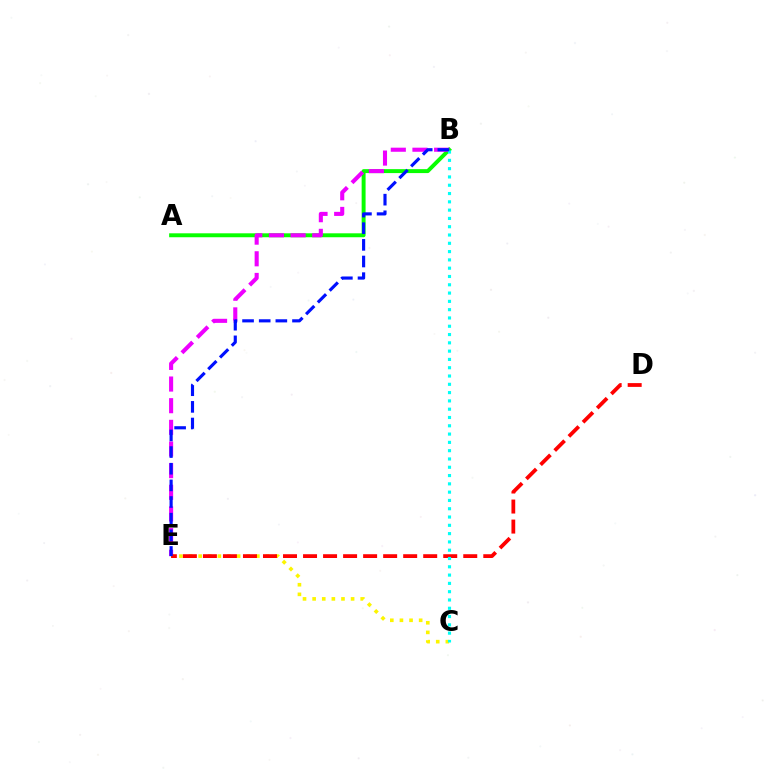{('A', 'B'): [{'color': '#08ff00', 'line_style': 'solid', 'thickness': 2.84}], ('C', 'E'): [{'color': '#fcf500', 'line_style': 'dotted', 'thickness': 2.61}], ('B', 'E'): [{'color': '#ee00ff', 'line_style': 'dashed', 'thickness': 2.94}, {'color': '#0010ff', 'line_style': 'dashed', 'thickness': 2.26}], ('D', 'E'): [{'color': '#ff0000', 'line_style': 'dashed', 'thickness': 2.72}], ('B', 'C'): [{'color': '#00fff6', 'line_style': 'dotted', 'thickness': 2.25}]}